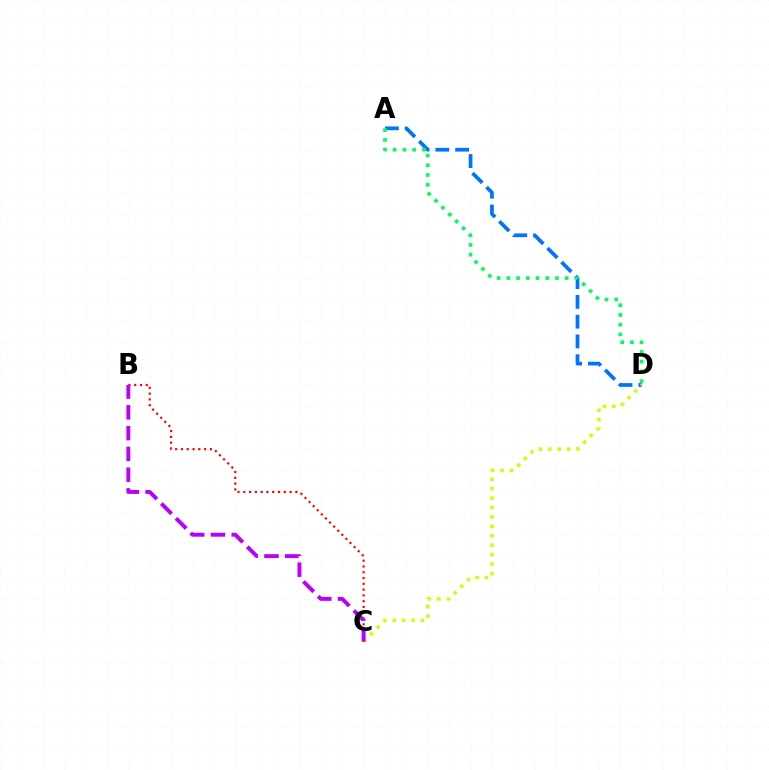{('A', 'D'): [{'color': '#0074ff', 'line_style': 'dashed', 'thickness': 2.69}, {'color': '#00ff5c', 'line_style': 'dotted', 'thickness': 2.64}], ('C', 'D'): [{'color': '#d1ff00', 'line_style': 'dotted', 'thickness': 2.56}], ('B', 'C'): [{'color': '#ff0000', 'line_style': 'dotted', 'thickness': 1.57}, {'color': '#b900ff', 'line_style': 'dashed', 'thickness': 2.82}]}